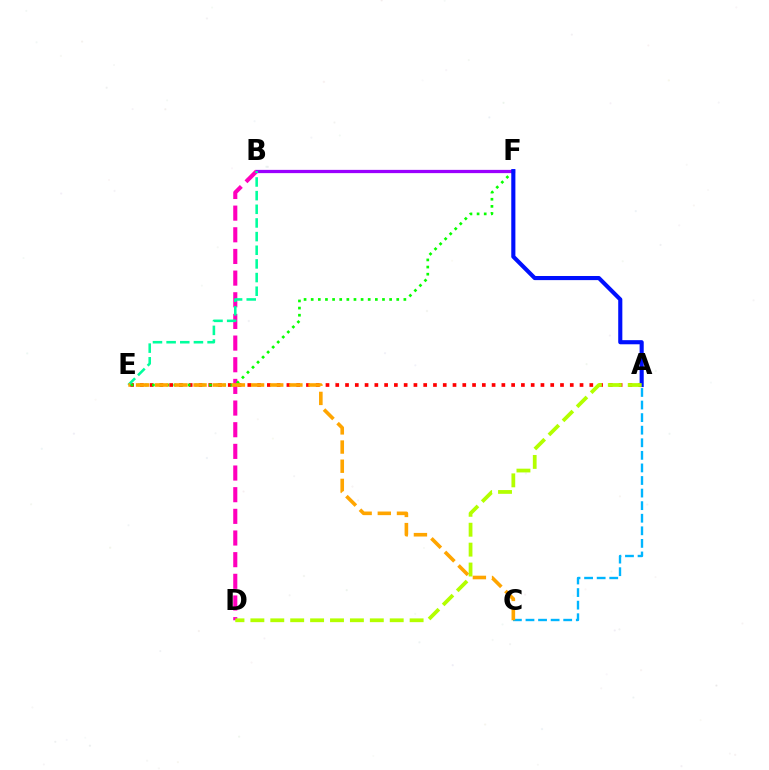{('B', 'D'): [{'color': '#ff00bd', 'line_style': 'dashed', 'thickness': 2.94}], ('A', 'E'): [{'color': '#ff0000', 'line_style': 'dotted', 'thickness': 2.65}], ('E', 'F'): [{'color': '#08ff00', 'line_style': 'dotted', 'thickness': 1.94}], ('B', 'F'): [{'color': '#9b00ff', 'line_style': 'solid', 'thickness': 2.35}], ('A', 'F'): [{'color': '#0010ff', 'line_style': 'solid', 'thickness': 2.96}], ('A', 'C'): [{'color': '#00b5ff', 'line_style': 'dashed', 'thickness': 1.71}], ('B', 'E'): [{'color': '#00ff9d', 'line_style': 'dashed', 'thickness': 1.85}], ('C', 'E'): [{'color': '#ffa500', 'line_style': 'dashed', 'thickness': 2.6}], ('A', 'D'): [{'color': '#b3ff00', 'line_style': 'dashed', 'thickness': 2.7}]}